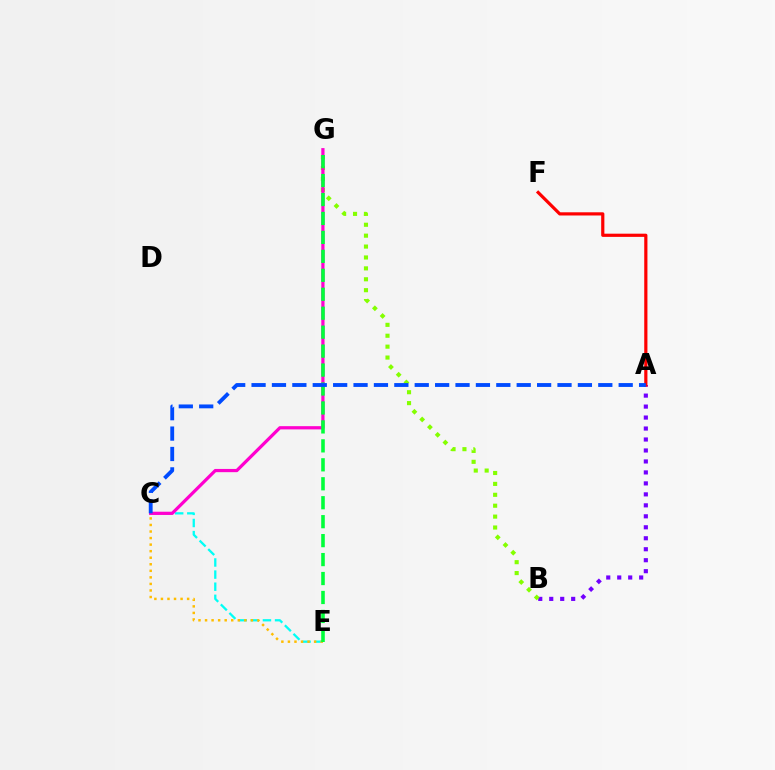{('C', 'E'): [{'color': '#00fff6', 'line_style': 'dashed', 'thickness': 1.65}, {'color': '#ffbd00', 'line_style': 'dotted', 'thickness': 1.78}], ('A', 'B'): [{'color': '#7200ff', 'line_style': 'dotted', 'thickness': 2.98}], ('B', 'G'): [{'color': '#84ff00', 'line_style': 'dotted', 'thickness': 2.96}], ('C', 'G'): [{'color': '#ff00cf', 'line_style': 'solid', 'thickness': 2.33}], ('A', 'F'): [{'color': '#ff0000', 'line_style': 'solid', 'thickness': 2.3}], ('E', 'G'): [{'color': '#00ff39', 'line_style': 'dashed', 'thickness': 2.57}], ('A', 'C'): [{'color': '#004bff', 'line_style': 'dashed', 'thickness': 2.77}]}